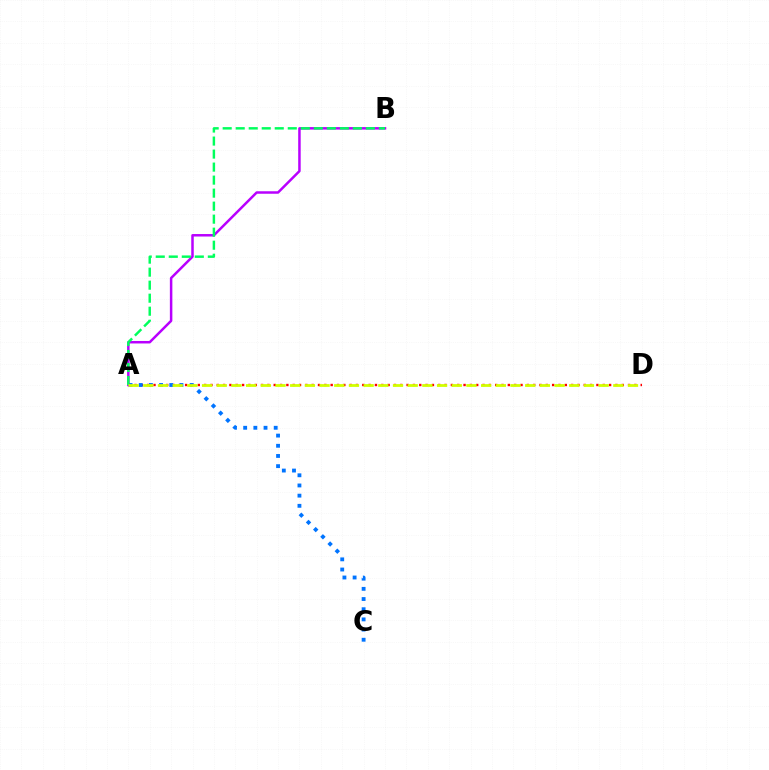{('A', 'D'): [{'color': '#ff0000', 'line_style': 'dotted', 'thickness': 1.72}, {'color': '#d1ff00', 'line_style': 'dashed', 'thickness': 2.0}], ('A', 'C'): [{'color': '#0074ff', 'line_style': 'dotted', 'thickness': 2.77}], ('A', 'B'): [{'color': '#b900ff', 'line_style': 'solid', 'thickness': 1.8}, {'color': '#00ff5c', 'line_style': 'dashed', 'thickness': 1.77}]}